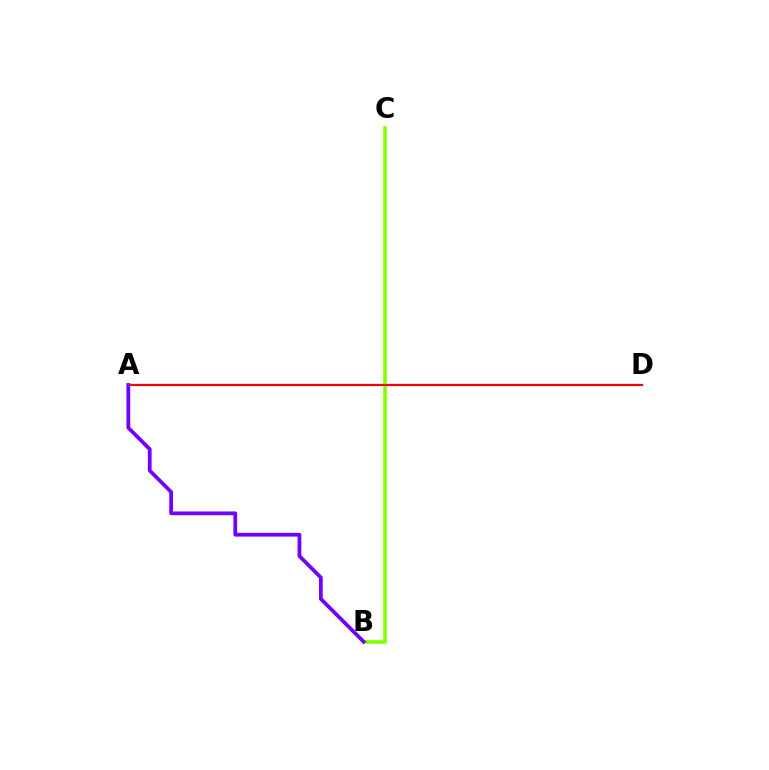{('A', 'D'): [{'color': '#00fff6', 'line_style': 'solid', 'thickness': 1.74}, {'color': '#ff0000', 'line_style': 'solid', 'thickness': 1.53}], ('B', 'C'): [{'color': '#84ff00', 'line_style': 'solid', 'thickness': 2.63}], ('A', 'B'): [{'color': '#7200ff', 'line_style': 'solid', 'thickness': 2.71}]}